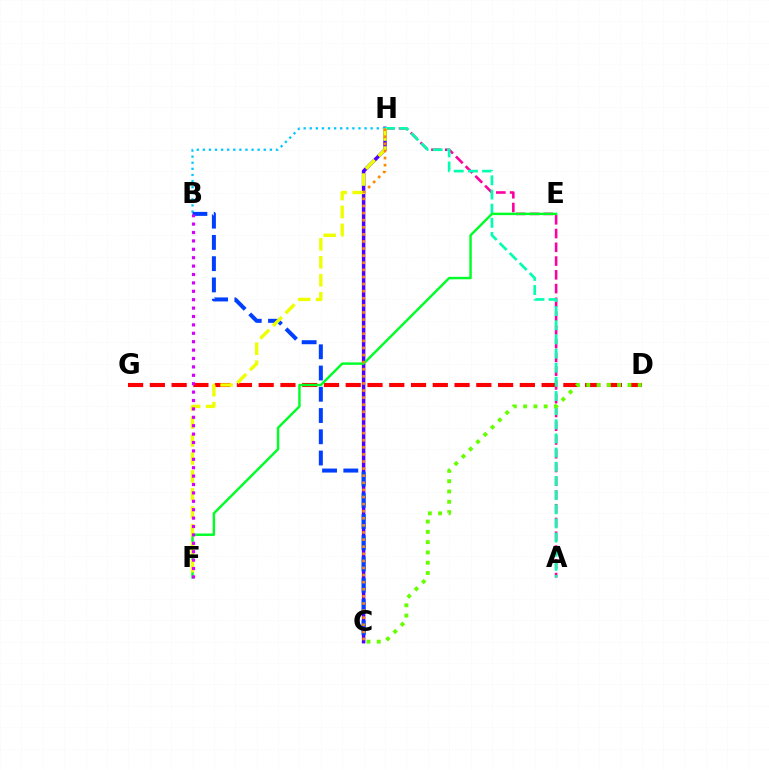{('C', 'H'): [{'color': '#4f00ff', 'line_style': 'solid', 'thickness': 2.51}, {'color': '#ff8800', 'line_style': 'dotted', 'thickness': 1.93}], ('D', 'G'): [{'color': '#ff0000', 'line_style': 'dashed', 'thickness': 2.96}], ('B', 'H'): [{'color': '#00c7ff', 'line_style': 'dotted', 'thickness': 1.66}], ('B', 'C'): [{'color': '#003fff', 'line_style': 'dashed', 'thickness': 2.89}], ('A', 'H'): [{'color': '#ff00a0', 'line_style': 'dashed', 'thickness': 1.87}, {'color': '#00ffaf', 'line_style': 'dashed', 'thickness': 1.92}], ('E', 'F'): [{'color': '#00ff27', 'line_style': 'solid', 'thickness': 1.75}], ('F', 'H'): [{'color': '#eeff00', 'line_style': 'dashed', 'thickness': 2.44}], ('C', 'D'): [{'color': '#66ff00', 'line_style': 'dotted', 'thickness': 2.8}], ('B', 'F'): [{'color': '#d600ff', 'line_style': 'dotted', 'thickness': 2.28}]}